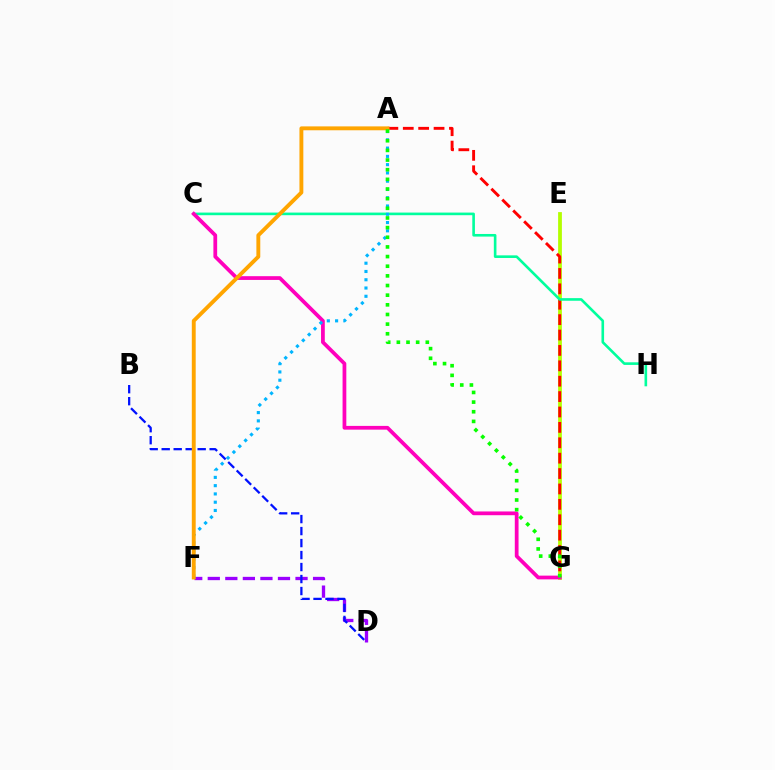{('E', 'G'): [{'color': '#b3ff00', 'line_style': 'solid', 'thickness': 2.72}], ('A', 'G'): [{'color': '#ff0000', 'line_style': 'dashed', 'thickness': 2.09}, {'color': '#08ff00', 'line_style': 'dotted', 'thickness': 2.62}], ('D', 'F'): [{'color': '#9b00ff', 'line_style': 'dashed', 'thickness': 2.38}], ('C', 'H'): [{'color': '#00ff9d', 'line_style': 'solid', 'thickness': 1.89}], ('C', 'G'): [{'color': '#ff00bd', 'line_style': 'solid', 'thickness': 2.7}], ('A', 'F'): [{'color': '#00b5ff', 'line_style': 'dotted', 'thickness': 2.25}, {'color': '#ffa500', 'line_style': 'solid', 'thickness': 2.8}], ('B', 'D'): [{'color': '#0010ff', 'line_style': 'dashed', 'thickness': 1.63}]}